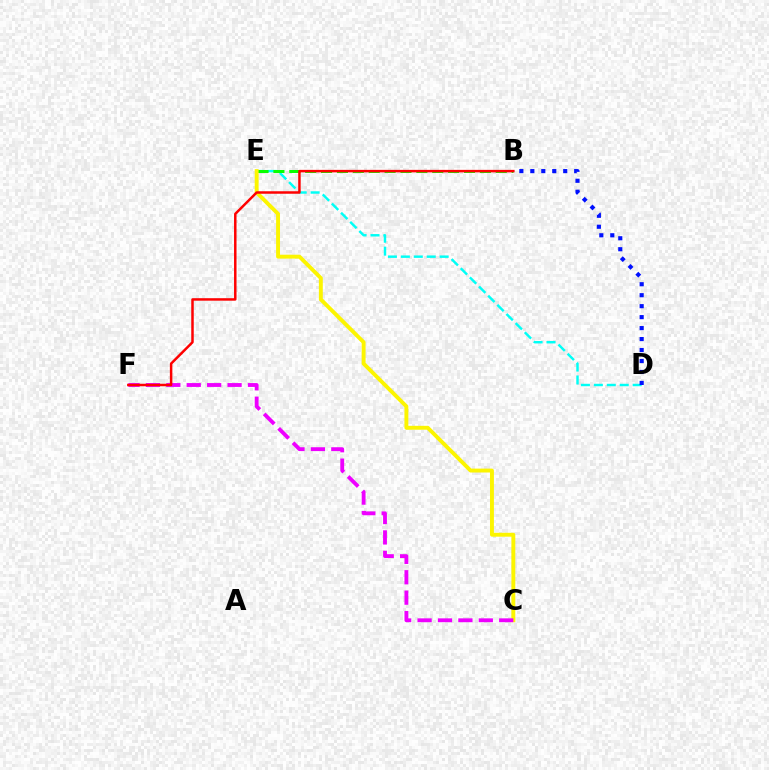{('D', 'E'): [{'color': '#00fff6', 'line_style': 'dashed', 'thickness': 1.76}], ('B', 'E'): [{'color': '#08ff00', 'line_style': 'dashed', 'thickness': 2.16}], ('B', 'D'): [{'color': '#0010ff', 'line_style': 'dotted', 'thickness': 2.98}], ('C', 'E'): [{'color': '#fcf500', 'line_style': 'solid', 'thickness': 2.81}], ('C', 'F'): [{'color': '#ee00ff', 'line_style': 'dashed', 'thickness': 2.77}], ('B', 'F'): [{'color': '#ff0000', 'line_style': 'solid', 'thickness': 1.79}]}